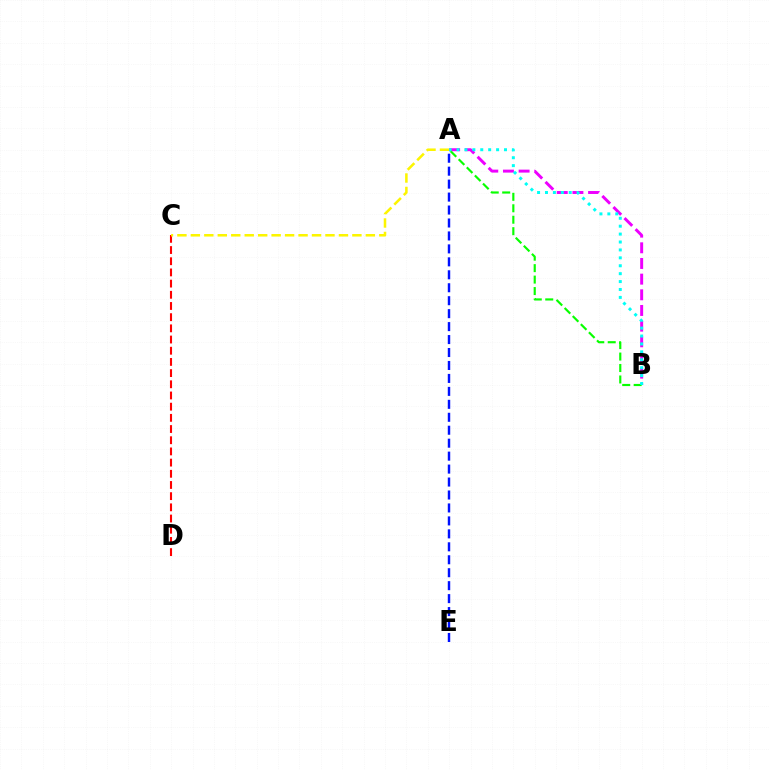{('C', 'D'): [{'color': '#ff0000', 'line_style': 'dashed', 'thickness': 1.52}], ('A', 'E'): [{'color': '#0010ff', 'line_style': 'dashed', 'thickness': 1.76}], ('A', 'B'): [{'color': '#ee00ff', 'line_style': 'dashed', 'thickness': 2.13}, {'color': '#08ff00', 'line_style': 'dashed', 'thickness': 1.56}, {'color': '#00fff6', 'line_style': 'dotted', 'thickness': 2.15}], ('A', 'C'): [{'color': '#fcf500', 'line_style': 'dashed', 'thickness': 1.83}]}